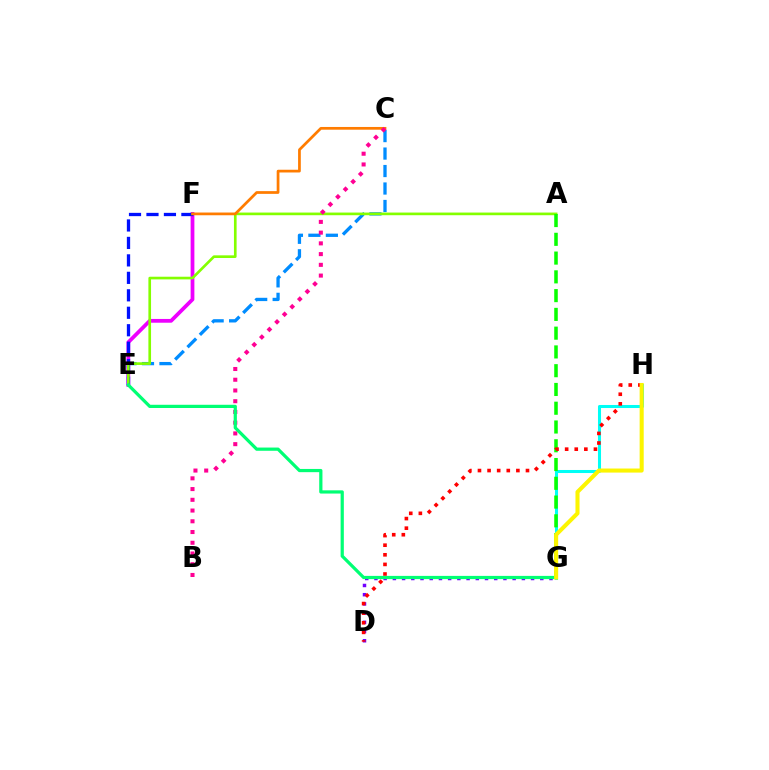{('C', 'E'): [{'color': '#008cff', 'line_style': 'dashed', 'thickness': 2.37}], ('E', 'F'): [{'color': '#ee00ff', 'line_style': 'solid', 'thickness': 2.71}, {'color': '#0010ff', 'line_style': 'dashed', 'thickness': 2.37}], ('D', 'G'): [{'color': '#7200ff', 'line_style': 'dotted', 'thickness': 2.5}], ('G', 'H'): [{'color': '#00fff6', 'line_style': 'solid', 'thickness': 2.19}, {'color': '#fcf500', 'line_style': 'solid', 'thickness': 2.93}], ('A', 'E'): [{'color': '#84ff00', 'line_style': 'solid', 'thickness': 1.91}], ('A', 'G'): [{'color': '#08ff00', 'line_style': 'dashed', 'thickness': 2.55}], ('C', 'F'): [{'color': '#ff7c00', 'line_style': 'solid', 'thickness': 1.97}], ('B', 'C'): [{'color': '#ff0094', 'line_style': 'dotted', 'thickness': 2.92}], ('D', 'H'): [{'color': '#ff0000', 'line_style': 'dotted', 'thickness': 2.61}], ('E', 'G'): [{'color': '#00ff74', 'line_style': 'solid', 'thickness': 2.32}]}